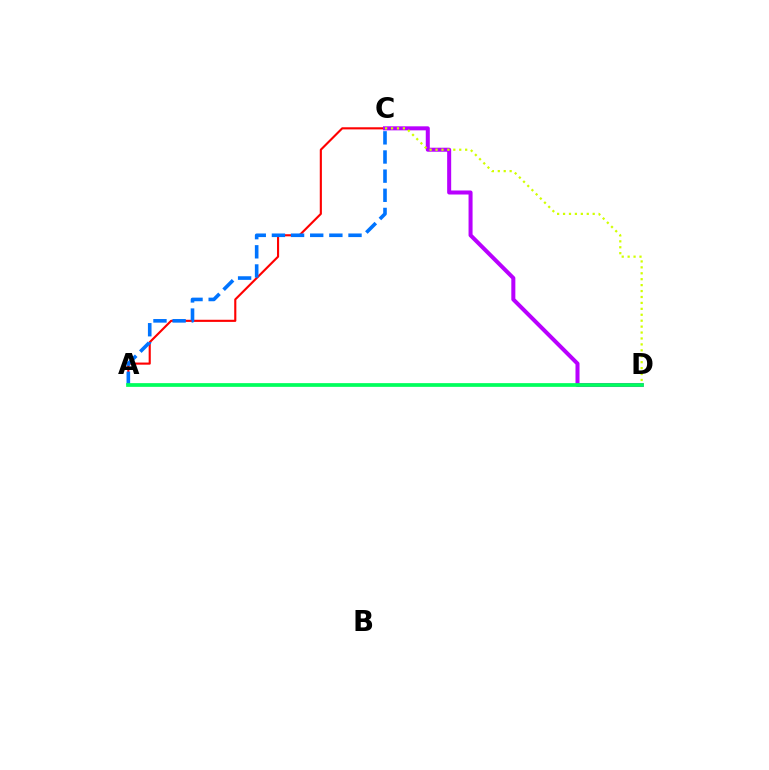{('A', 'C'): [{'color': '#ff0000', 'line_style': 'solid', 'thickness': 1.53}, {'color': '#0074ff', 'line_style': 'dashed', 'thickness': 2.6}], ('C', 'D'): [{'color': '#b900ff', 'line_style': 'solid', 'thickness': 2.89}, {'color': '#d1ff00', 'line_style': 'dotted', 'thickness': 1.61}], ('A', 'D'): [{'color': '#00ff5c', 'line_style': 'solid', 'thickness': 2.68}]}